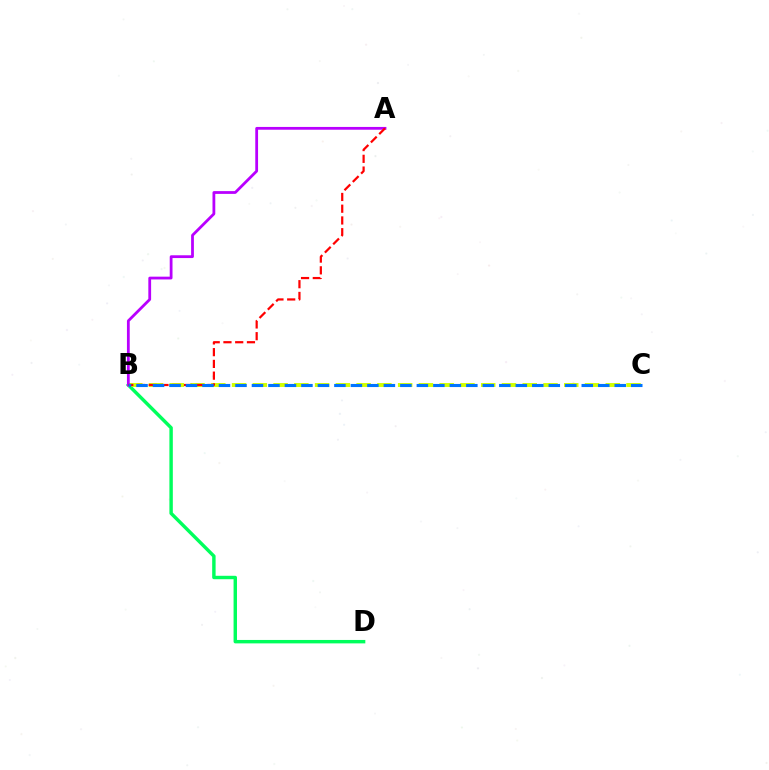{('B', 'D'): [{'color': '#00ff5c', 'line_style': 'solid', 'thickness': 2.47}], ('B', 'C'): [{'color': '#d1ff00', 'line_style': 'dashed', 'thickness': 2.82}, {'color': '#0074ff', 'line_style': 'dashed', 'thickness': 2.24}], ('A', 'B'): [{'color': '#b900ff', 'line_style': 'solid', 'thickness': 2.0}, {'color': '#ff0000', 'line_style': 'dashed', 'thickness': 1.6}]}